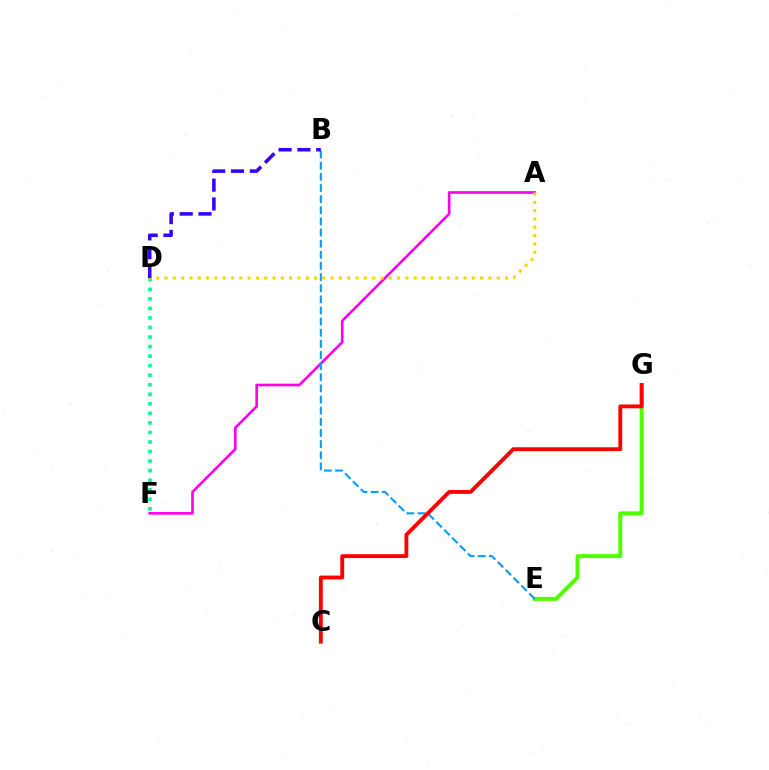{('D', 'F'): [{'color': '#00ff86', 'line_style': 'dotted', 'thickness': 2.59}], ('A', 'F'): [{'color': '#ff00ed', 'line_style': 'solid', 'thickness': 1.91}], ('E', 'G'): [{'color': '#4fff00', 'line_style': 'solid', 'thickness': 2.84}], ('B', 'E'): [{'color': '#009eff', 'line_style': 'dashed', 'thickness': 1.51}], ('A', 'D'): [{'color': '#ffd500', 'line_style': 'dotted', 'thickness': 2.26}], ('C', 'G'): [{'color': '#ff0000', 'line_style': 'solid', 'thickness': 2.78}], ('B', 'D'): [{'color': '#3700ff', 'line_style': 'dashed', 'thickness': 2.56}]}